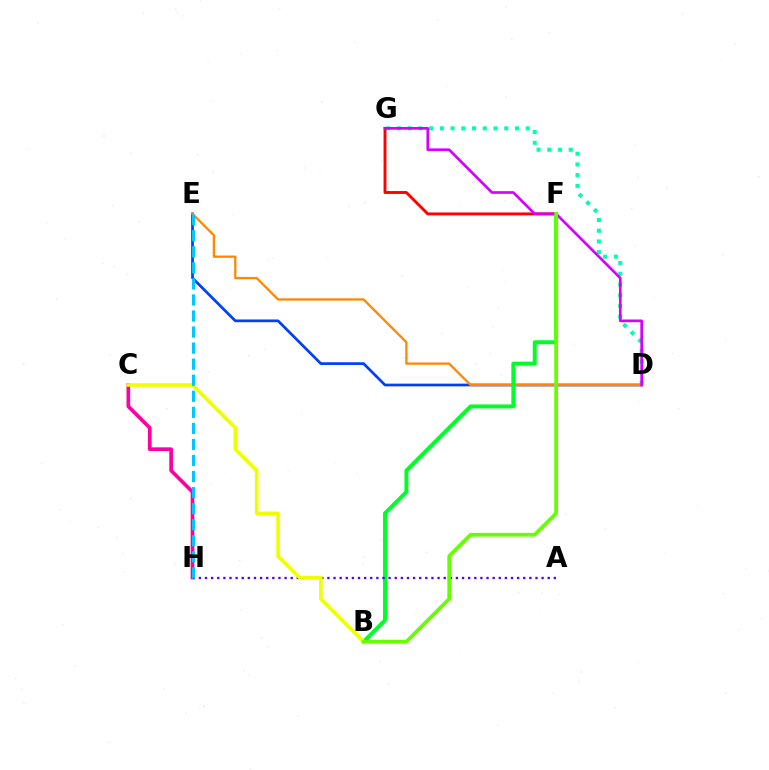{('C', 'H'): [{'color': '#ff00a0', 'line_style': 'solid', 'thickness': 2.65}], ('D', 'E'): [{'color': '#003fff', 'line_style': 'solid', 'thickness': 1.96}, {'color': '#ff8800', 'line_style': 'solid', 'thickness': 1.64}], ('D', 'G'): [{'color': '#00ffaf', 'line_style': 'dotted', 'thickness': 2.92}, {'color': '#d600ff', 'line_style': 'solid', 'thickness': 1.92}], ('B', 'F'): [{'color': '#00ff27', 'line_style': 'solid', 'thickness': 2.85}, {'color': '#66ff00', 'line_style': 'solid', 'thickness': 2.68}], ('A', 'H'): [{'color': '#4f00ff', 'line_style': 'dotted', 'thickness': 1.66}], ('F', 'G'): [{'color': '#ff0000', 'line_style': 'solid', 'thickness': 2.09}], ('B', 'C'): [{'color': '#eeff00', 'line_style': 'solid', 'thickness': 2.59}], ('E', 'H'): [{'color': '#00c7ff', 'line_style': 'dashed', 'thickness': 2.18}]}